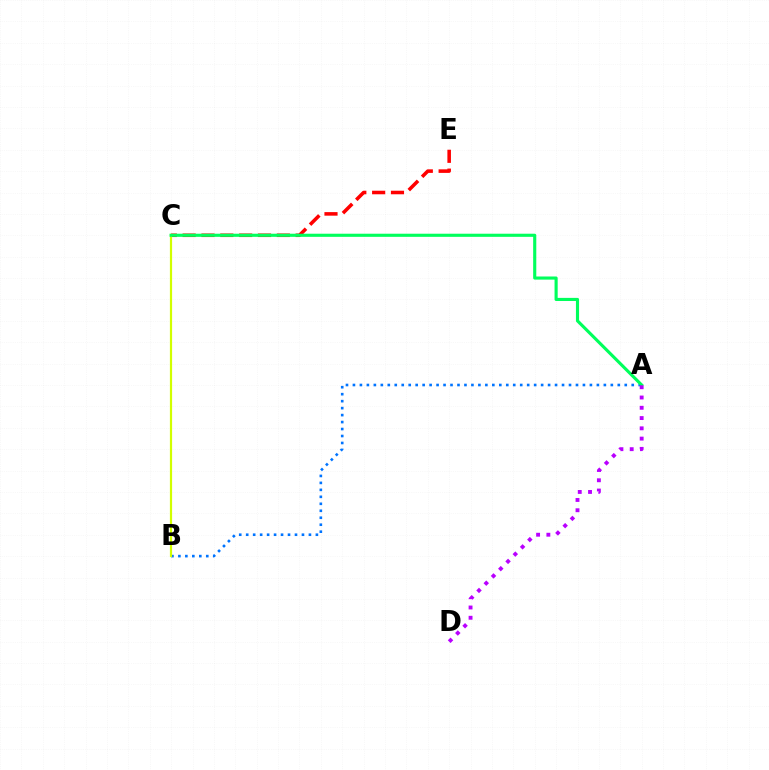{('C', 'E'): [{'color': '#ff0000', 'line_style': 'dashed', 'thickness': 2.56}], ('A', 'B'): [{'color': '#0074ff', 'line_style': 'dotted', 'thickness': 1.89}], ('B', 'C'): [{'color': '#d1ff00', 'line_style': 'solid', 'thickness': 1.58}], ('A', 'C'): [{'color': '#00ff5c', 'line_style': 'solid', 'thickness': 2.25}], ('A', 'D'): [{'color': '#b900ff', 'line_style': 'dotted', 'thickness': 2.79}]}